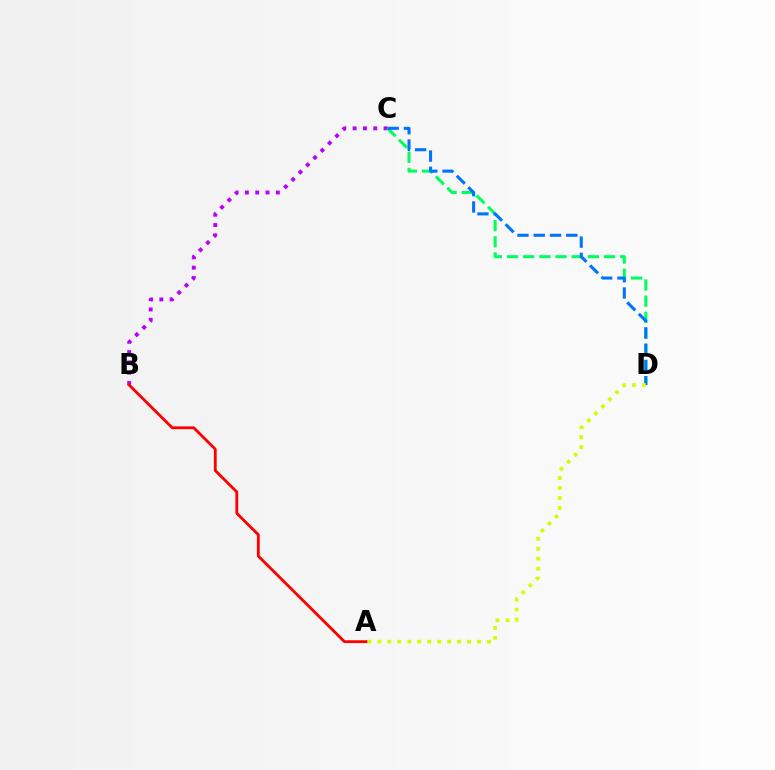{('B', 'C'): [{'color': '#b900ff', 'line_style': 'dotted', 'thickness': 2.8}], ('C', 'D'): [{'color': '#00ff5c', 'line_style': 'dashed', 'thickness': 2.2}, {'color': '#0074ff', 'line_style': 'dashed', 'thickness': 2.21}], ('A', 'D'): [{'color': '#d1ff00', 'line_style': 'dotted', 'thickness': 2.71}], ('A', 'B'): [{'color': '#ff0000', 'line_style': 'solid', 'thickness': 2.02}]}